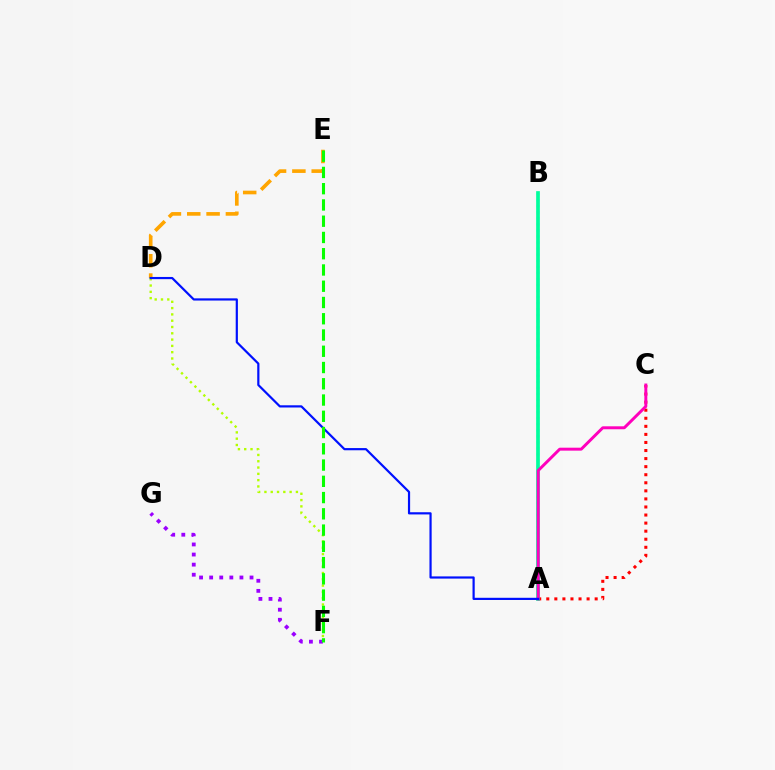{('D', 'E'): [{'color': '#ffa500', 'line_style': 'dashed', 'thickness': 2.63}], ('A', 'C'): [{'color': '#ff0000', 'line_style': 'dotted', 'thickness': 2.19}, {'color': '#ff00bd', 'line_style': 'solid', 'thickness': 2.13}], ('F', 'G'): [{'color': '#9b00ff', 'line_style': 'dotted', 'thickness': 2.74}], ('A', 'B'): [{'color': '#00b5ff', 'line_style': 'dotted', 'thickness': 1.65}, {'color': '#00ff9d', 'line_style': 'solid', 'thickness': 2.66}], ('D', 'F'): [{'color': '#b3ff00', 'line_style': 'dotted', 'thickness': 1.71}], ('A', 'D'): [{'color': '#0010ff', 'line_style': 'solid', 'thickness': 1.58}], ('E', 'F'): [{'color': '#08ff00', 'line_style': 'dashed', 'thickness': 2.21}]}